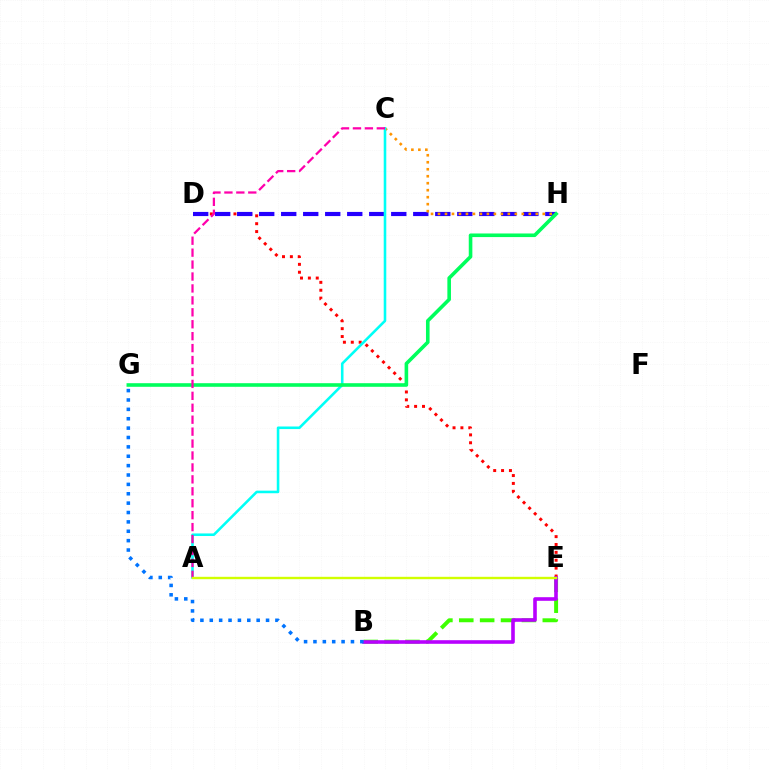{('B', 'E'): [{'color': '#3dff00', 'line_style': 'dashed', 'thickness': 2.84}, {'color': '#b900ff', 'line_style': 'solid', 'thickness': 2.59}], ('D', 'E'): [{'color': '#ff0000', 'line_style': 'dotted', 'thickness': 2.14}], ('D', 'H'): [{'color': '#2500ff', 'line_style': 'dashed', 'thickness': 2.99}], ('C', 'H'): [{'color': '#ff9400', 'line_style': 'dotted', 'thickness': 1.9}], ('A', 'C'): [{'color': '#00fff6', 'line_style': 'solid', 'thickness': 1.86}, {'color': '#ff00ac', 'line_style': 'dashed', 'thickness': 1.62}], ('G', 'H'): [{'color': '#00ff5c', 'line_style': 'solid', 'thickness': 2.59}], ('B', 'G'): [{'color': '#0074ff', 'line_style': 'dotted', 'thickness': 2.55}], ('A', 'E'): [{'color': '#d1ff00', 'line_style': 'solid', 'thickness': 1.71}]}